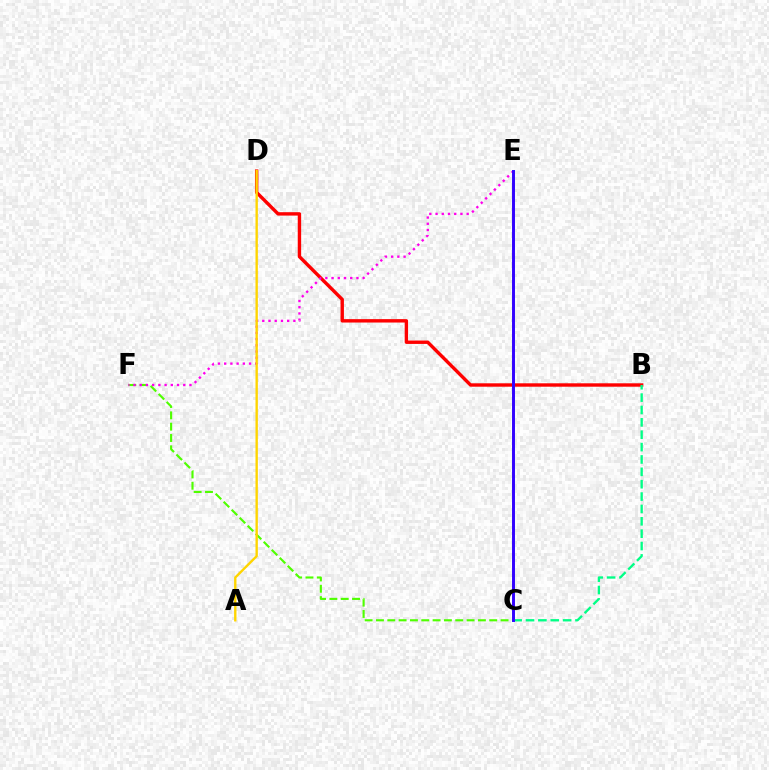{('B', 'D'): [{'color': '#ff0000', 'line_style': 'solid', 'thickness': 2.45}], ('C', 'F'): [{'color': '#4fff00', 'line_style': 'dashed', 'thickness': 1.54}], ('B', 'C'): [{'color': '#00ff86', 'line_style': 'dashed', 'thickness': 1.68}], ('E', 'F'): [{'color': '#ff00ed', 'line_style': 'dotted', 'thickness': 1.69}], ('A', 'D'): [{'color': '#ffd500', 'line_style': 'solid', 'thickness': 1.71}], ('C', 'E'): [{'color': '#009eff', 'line_style': 'solid', 'thickness': 2.09}, {'color': '#3700ff', 'line_style': 'solid', 'thickness': 2.06}]}